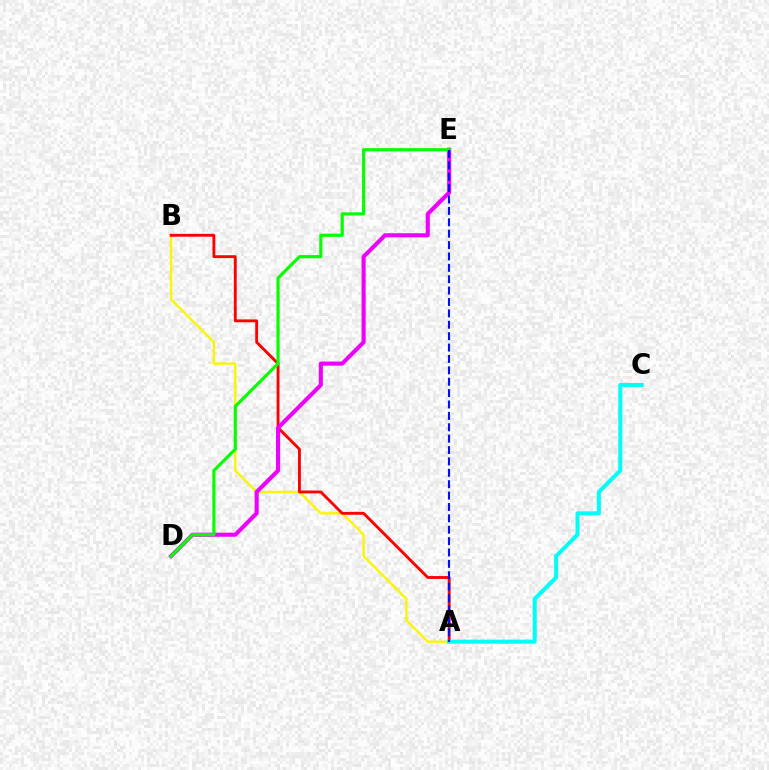{('A', 'B'): [{'color': '#fcf500', 'line_style': 'solid', 'thickness': 1.7}, {'color': '#ff0000', 'line_style': 'solid', 'thickness': 2.07}], ('D', 'E'): [{'color': '#ee00ff', 'line_style': 'solid', 'thickness': 2.94}, {'color': '#08ff00', 'line_style': 'solid', 'thickness': 2.28}], ('A', 'C'): [{'color': '#00fff6', 'line_style': 'solid', 'thickness': 2.9}], ('A', 'E'): [{'color': '#0010ff', 'line_style': 'dashed', 'thickness': 1.55}]}